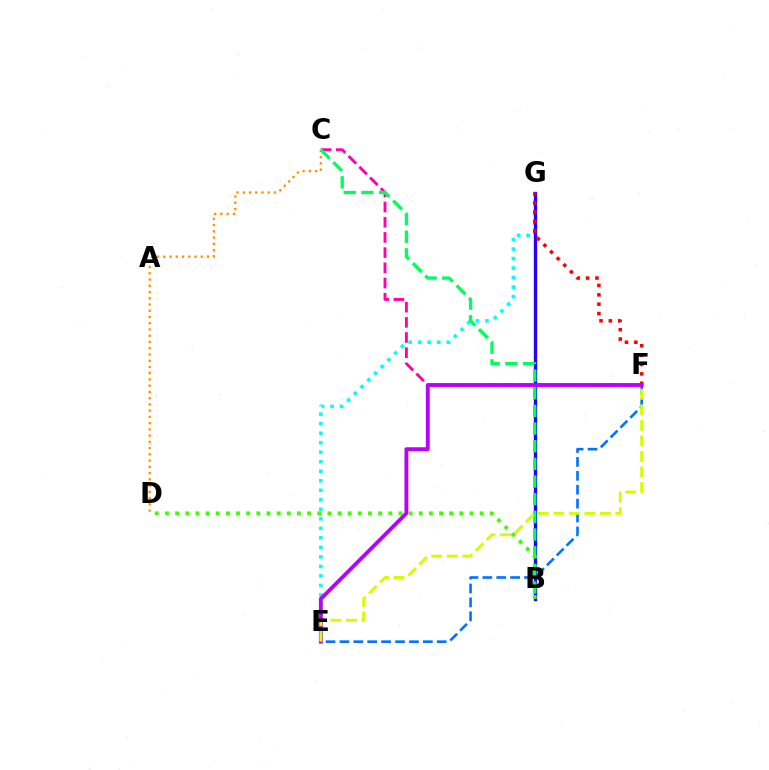{('C', 'F'): [{'color': '#ff00ac', 'line_style': 'dashed', 'thickness': 2.06}], ('E', 'F'): [{'color': '#0074ff', 'line_style': 'dashed', 'thickness': 1.89}, {'color': '#b900ff', 'line_style': 'solid', 'thickness': 2.77}, {'color': '#d1ff00', 'line_style': 'dashed', 'thickness': 2.11}], ('C', 'D'): [{'color': '#ff9400', 'line_style': 'dotted', 'thickness': 1.7}], ('E', 'G'): [{'color': '#00fff6', 'line_style': 'dotted', 'thickness': 2.59}], ('B', 'G'): [{'color': '#2500ff', 'line_style': 'solid', 'thickness': 2.41}], ('B', 'C'): [{'color': '#00ff5c', 'line_style': 'dashed', 'thickness': 2.4}], ('B', 'D'): [{'color': '#3dff00', 'line_style': 'dotted', 'thickness': 2.76}], ('F', 'G'): [{'color': '#ff0000', 'line_style': 'dotted', 'thickness': 2.55}]}